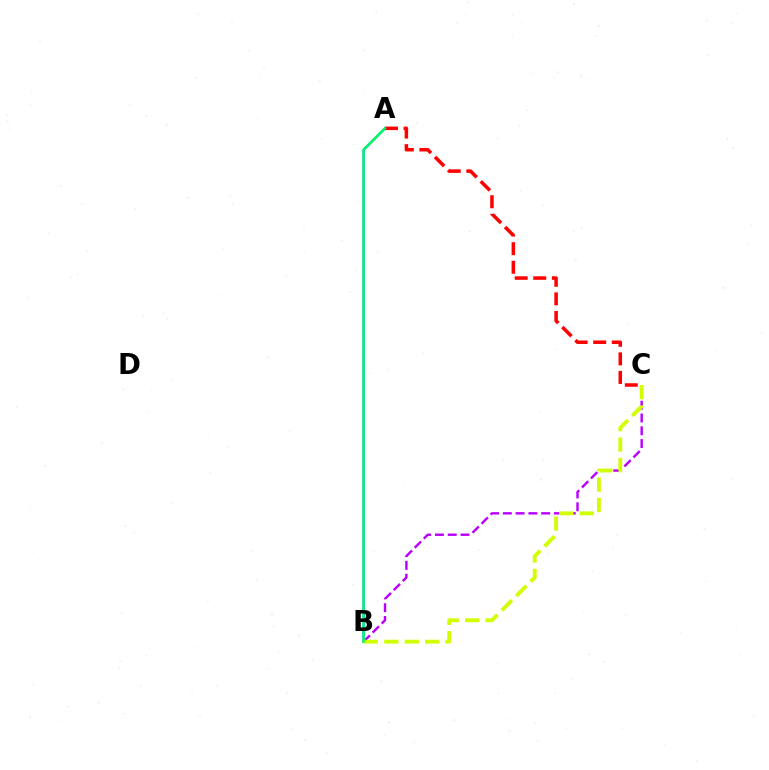{('B', 'C'): [{'color': '#b900ff', 'line_style': 'dashed', 'thickness': 1.74}, {'color': '#d1ff00', 'line_style': 'dashed', 'thickness': 2.78}], ('A', 'B'): [{'color': '#0074ff', 'line_style': 'solid', 'thickness': 1.64}, {'color': '#00ff5c', 'line_style': 'solid', 'thickness': 1.7}], ('A', 'C'): [{'color': '#ff0000', 'line_style': 'dashed', 'thickness': 2.53}]}